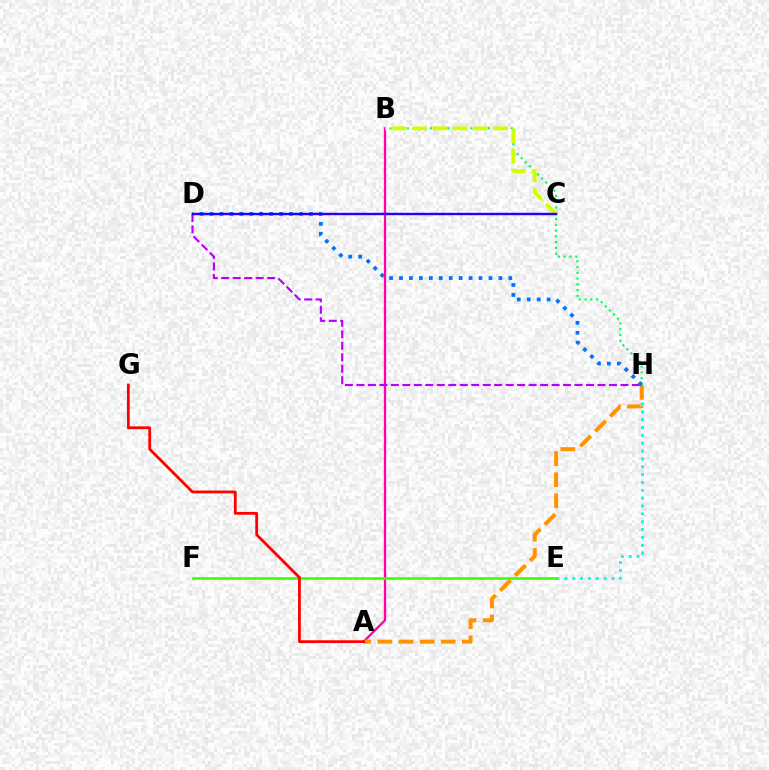{('A', 'B'): [{'color': '#ff00ac', 'line_style': 'solid', 'thickness': 1.64}], ('B', 'H'): [{'color': '#00ff5c', 'line_style': 'dotted', 'thickness': 1.57}], ('B', 'C'): [{'color': '#d1ff00', 'line_style': 'dashed', 'thickness': 2.75}], ('D', 'H'): [{'color': '#b900ff', 'line_style': 'dashed', 'thickness': 1.56}, {'color': '#0074ff', 'line_style': 'dotted', 'thickness': 2.7}], ('E', 'H'): [{'color': '#00fff6', 'line_style': 'dotted', 'thickness': 2.13}], ('A', 'H'): [{'color': '#ff9400', 'line_style': 'dashed', 'thickness': 2.87}], ('C', 'D'): [{'color': '#2500ff', 'line_style': 'solid', 'thickness': 1.73}], ('E', 'F'): [{'color': '#3dff00', 'line_style': 'solid', 'thickness': 1.85}], ('A', 'G'): [{'color': '#ff0000', 'line_style': 'solid', 'thickness': 2.01}]}